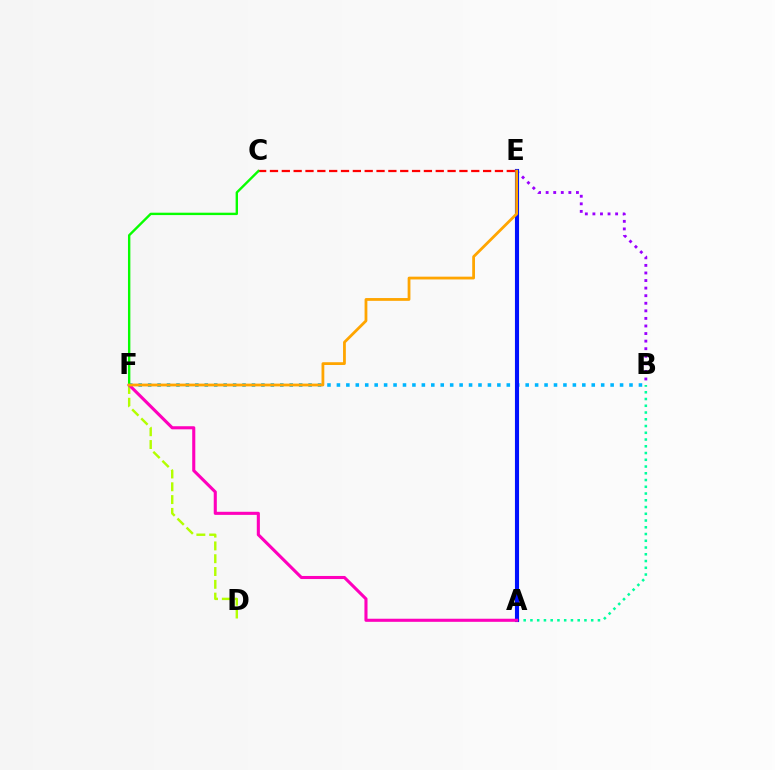{('B', 'F'): [{'color': '#00b5ff', 'line_style': 'dotted', 'thickness': 2.56}], ('B', 'E'): [{'color': '#9b00ff', 'line_style': 'dotted', 'thickness': 2.06}], ('A', 'B'): [{'color': '#00ff9d', 'line_style': 'dotted', 'thickness': 1.83}], ('A', 'E'): [{'color': '#0010ff', 'line_style': 'solid', 'thickness': 2.96}], ('D', 'F'): [{'color': '#b3ff00', 'line_style': 'dashed', 'thickness': 1.74}], ('A', 'F'): [{'color': '#ff00bd', 'line_style': 'solid', 'thickness': 2.22}], ('C', 'E'): [{'color': '#ff0000', 'line_style': 'dashed', 'thickness': 1.61}], ('C', 'F'): [{'color': '#08ff00', 'line_style': 'solid', 'thickness': 1.72}], ('E', 'F'): [{'color': '#ffa500', 'line_style': 'solid', 'thickness': 2.01}]}